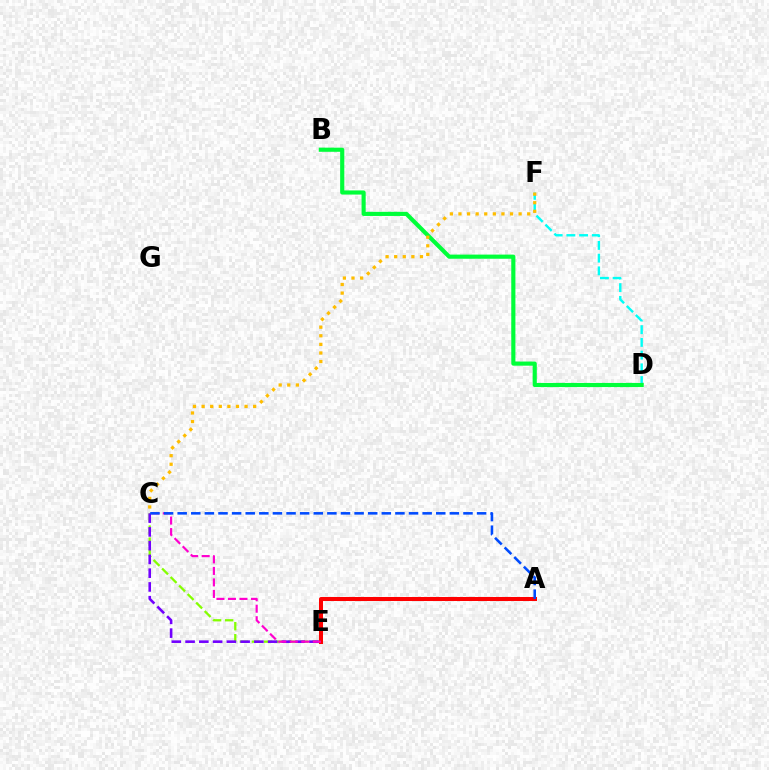{('C', 'E'): [{'color': '#84ff00', 'line_style': 'dashed', 'thickness': 1.64}, {'color': '#7200ff', 'line_style': 'dashed', 'thickness': 1.87}, {'color': '#ff00cf', 'line_style': 'dashed', 'thickness': 1.56}], ('A', 'E'): [{'color': '#ff0000', 'line_style': 'solid', 'thickness': 2.89}], ('D', 'F'): [{'color': '#00fff6', 'line_style': 'dashed', 'thickness': 1.73}], ('A', 'C'): [{'color': '#004bff', 'line_style': 'dashed', 'thickness': 1.85}], ('B', 'D'): [{'color': '#00ff39', 'line_style': 'solid', 'thickness': 2.98}], ('C', 'F'): [{'color': '#ffbd00', 'line_style': 'dotted', 'thickness': 2.33}]}